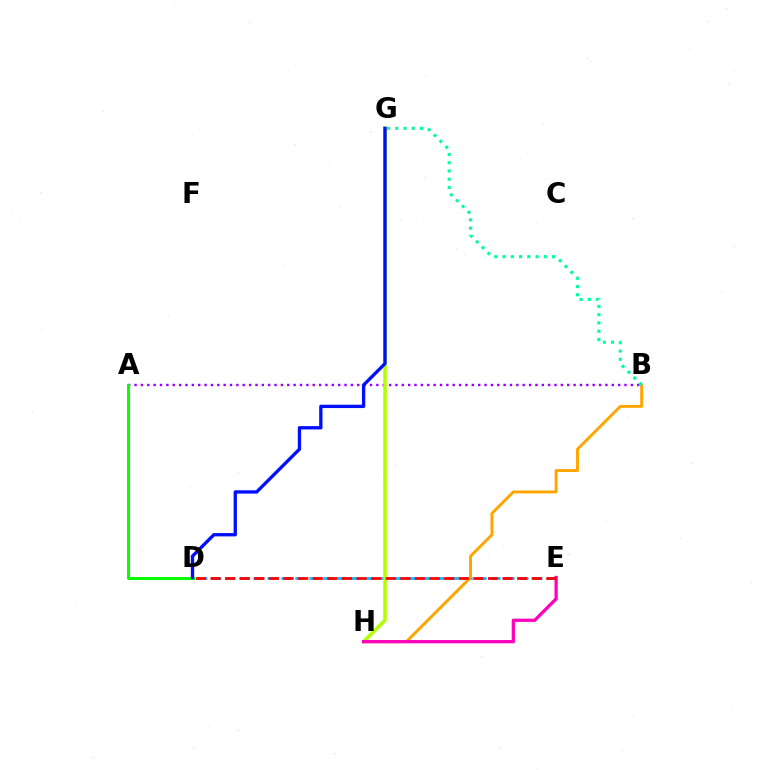{('D', 'E'): [{'color': '#00b5ff', 'line_style': 'dashed', 'thickness': 1.9}, {'color': '#ff0000', 'line_style': 'dashed', 'thickness': 1.98}], ('A', 'B'): [{'color': '#9b00ff', 'line_style': 'dotted', 'thickness': 1.73}], ('B', 'H'): [{'color': '#ffa500', 'line_style': 'solid', 'thickness': 2.11}], ('G', 'H'): [{'color': '#b3ff00', 'line_style': 'solid', 'thickness': 2.57}], ('A', 'D'): [{'color': '#08ff00', 'line_style': 'solid', 'thickness': 2.19}], ('B', 'G'): [{'color': '#00ff9d', 'line_style': 'dotted', 'thickness': 2.24}], ('E', 'H'): [{'color': '#ff00bd', 'line_style': 'solid', 'thickness': 2.36}], ('D', 'G'): [{'color': '#0010ff', 'line_style': 'solid', 'thickness': 2.4}]}